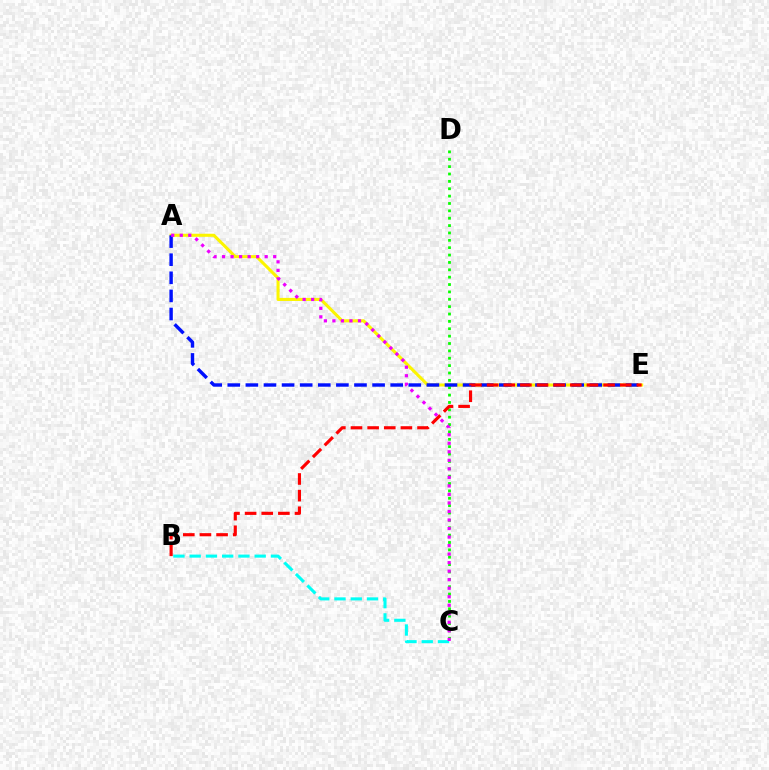{('A', 'E'): [{'color': '#fcf500', 'line_style': 'solid', 'thickness': 2.21}, {'color': '#0010ff', 'line_style': 'dashed', 'thickness': 2.46}], ('C', 'D'): [{'color': '#08ff00', 'line_style': 'dotted', 'thickness': 2.0}], ('B', 'E'): [{'color': '#ff0000', 'line_style': 'dashed', 'thickness': 2.26}], ('B', 'C'): [{'color': '#00fff6', 'line_style': 'dashed', 'thickness': 2.21}], ('A', 'C'): [{'color': '#ee00ff', 'line_style': 'dotted', 'thickness': 2.32}]}